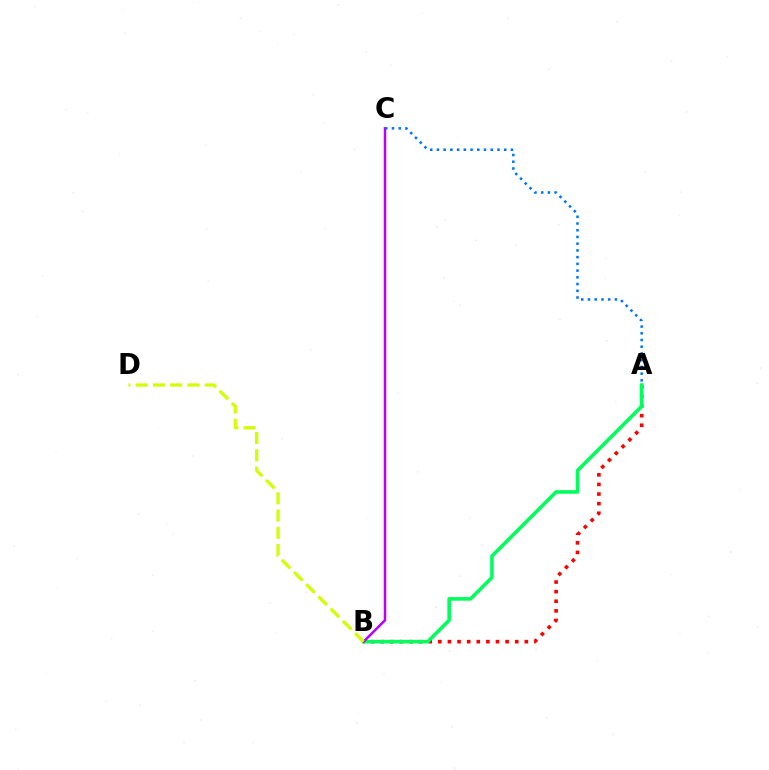{('A', 'B'): [{'color': '#ff0000', 'line_style': 'dotted', 'thickness': 2.61}, {'color': '#00ff5c', 'line_style': 'solid', 'thickness': 2.58}], ('B', 'C'): [{'color': '#b900ff', 'line_style': 'solid', 'thickness': 1.79}], ('A', 'C'): [{'color': '#0074ff', 'line_style': 'dotted', 'thickness': 1.83}], ('B', 'D'): [{'color': '#d1ff00', 'line_style': 'dashed', 'thickness': 2.35}]}